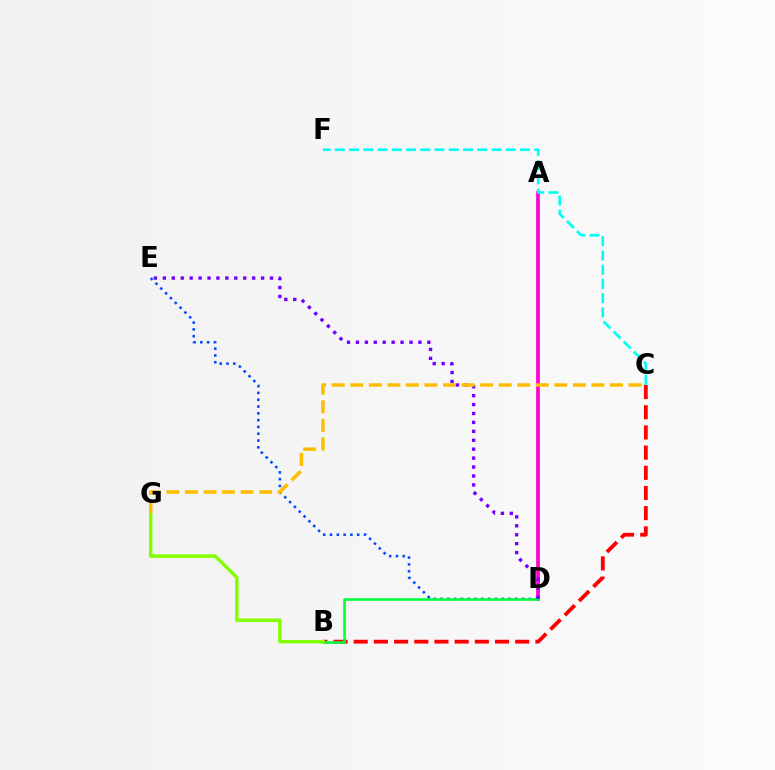{('A', 'D'): [{'color': '#ff00cf', 'line_style': 'solid', 'thickness': 2.68}], ('B', 'C'): [{'color': '#ff0000', 'line_style': 'dashed', 'thickness': 2.74}], ('D', 'E'): [{'color': '#004bff', 'line_style': 'dotted', 'thickness': 1.85}, {'color': '#7200ff', 'line_style': 'dotted', 'thickness': 2.43}], ('B', 'D'): [{'color': '#00ff39', 'line_style': 'solid', 'thickness': 1.87}], ('B', 'G'): [{'color': '#84ff00', 'line_style': 'solid', 'thickness': 2.49}], ('C', 'G'): [{'color': '#ffbd00', 'line_style': 'dashed', 'thickness': 2.52}], ('C', 'F'): [{'color': '#00fff6', 'line_style': 'dashed', 'thickness': 1.94}]}